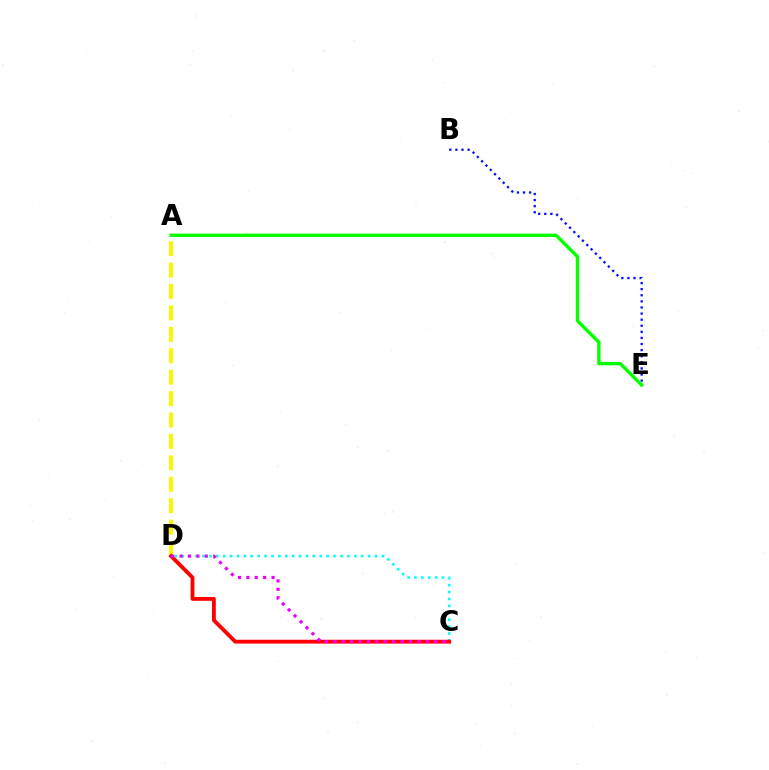{('A', 'D'): [{'color': '#fcf500', 'line_style': 'dashed', 'thickness': 2.91}], ('C', 'D'): [{'color': '#00fff6', 'line_style': 'dotted', 'thickness': 1.87}, {'color': '#ff0000', 'line_style': 'solid', 'thickness': 2.76}, {'color': '#ee00ff', 'line_style': 'dotted', 'thickness': 2.28}], ('B', 'E'): [{'color': '#0010ff', 'line_style': 'dotted', 'thickness': 1.66}], ('A', 'E'): [{'color': '#08ff00', 'line_style': 'solid', 'thickness': 2.45}]}